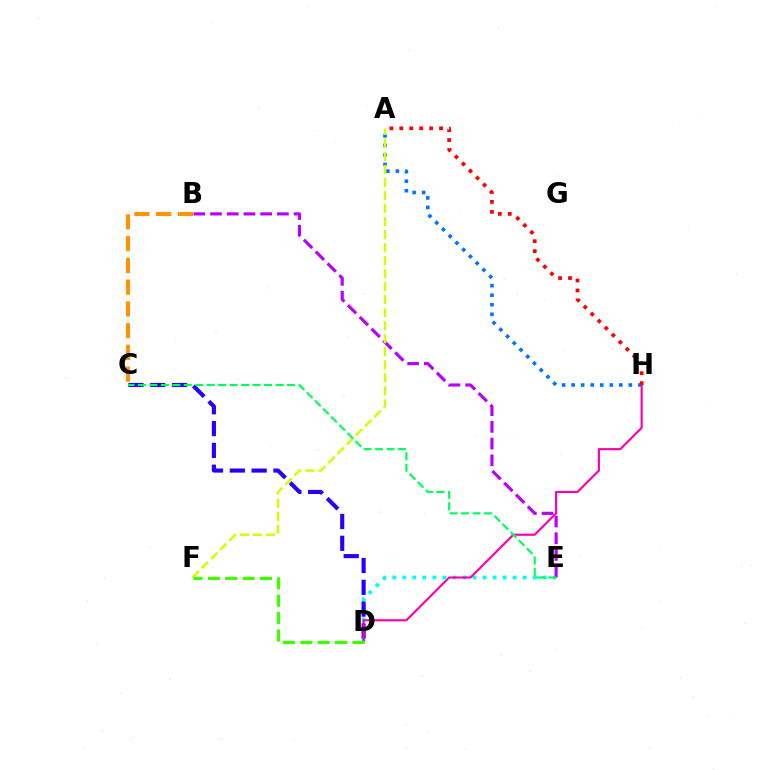{('A', 'H'): [{'color': '#0074ff', 'line_style': 'dotted', 'thickness': 2.59}, {'color': '#ff0000', 'line_style': 'dotted', 'thickness': 2.7}], ('D', 'E'): [{'color': '#00fff6', 'line_style': 'dotted', 'thickness': 2.73}], ('C', 'D'): [{'color': '#2500ff', 'line_style': 'dashed', 'thickness': 2.96}], ('B', 'E'): [{'color': '#b900ff', 'line_style': 'dashed', 'thickness': 2.27}], ('D', 'H'): [{'color': '#ff00ac', 'line_style': 'solid', 'thickness': 1.54}], ('A', 'F'): [{'color': '#d1ff00', 'line_style': 'dashed', 'thickness': 1.77}], ('D', 'F'): [{'color': '#3dff00', 'line_style': 'dashed', 'thickness': 2.36}], ('C', 'E'): [{'color': '#00ff5c', 'line_style': 'dashed', 'thickness': 1.56}], ('B', 'C'): [{'color': '#ff9400', 'line_style': 'dashed', 'thickness': 2.96}]}